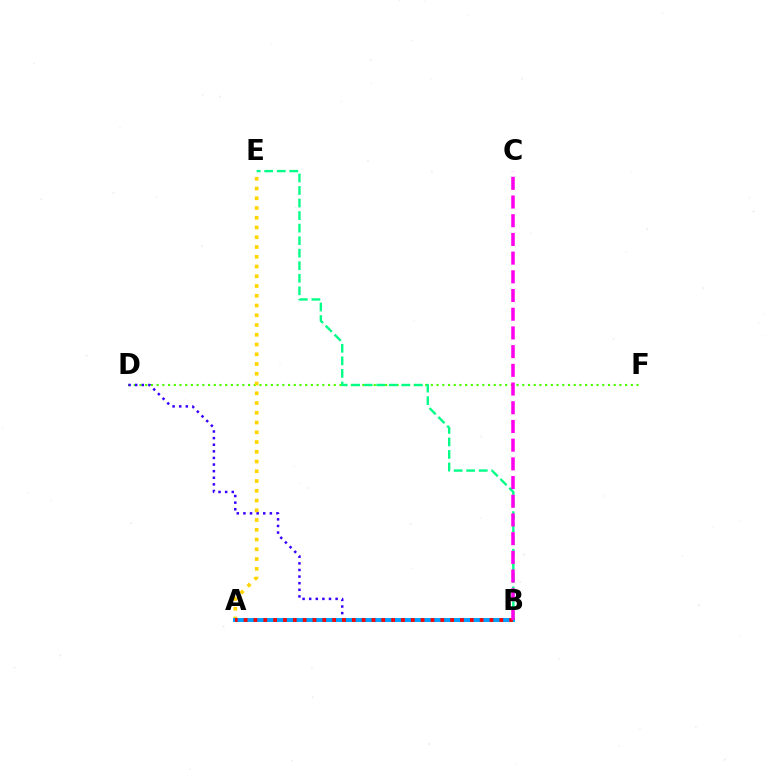{('D', 'F'): [{'color': '#4fff00', 'line_style': 'dotted', 'thickness': 1.55}], ('B', 'D'): [{'color': '#3700ff', 'line_style': 'dotted', 'thickness': 1.8}], ('A', 'E'): [{'color': '#ffd500', 'line_style': 'dotted', 'thickness': 2.65}], ('A', 'B'): [{'color': '#009eff', 'line_style': 'solid', 'thickness': 2.84}, {'color': '#ff0000', 'line_style': 'dotted', 'thickness': 2.67}], ('B', 'E'): [{'color': '#00ff86', 'line_style': 'dashed', 'thickness': 1.7}], ('B', 'C'): [{'color': '#ff00ed', 'line_style': 'dashed', 'thickness': 2.54}]}